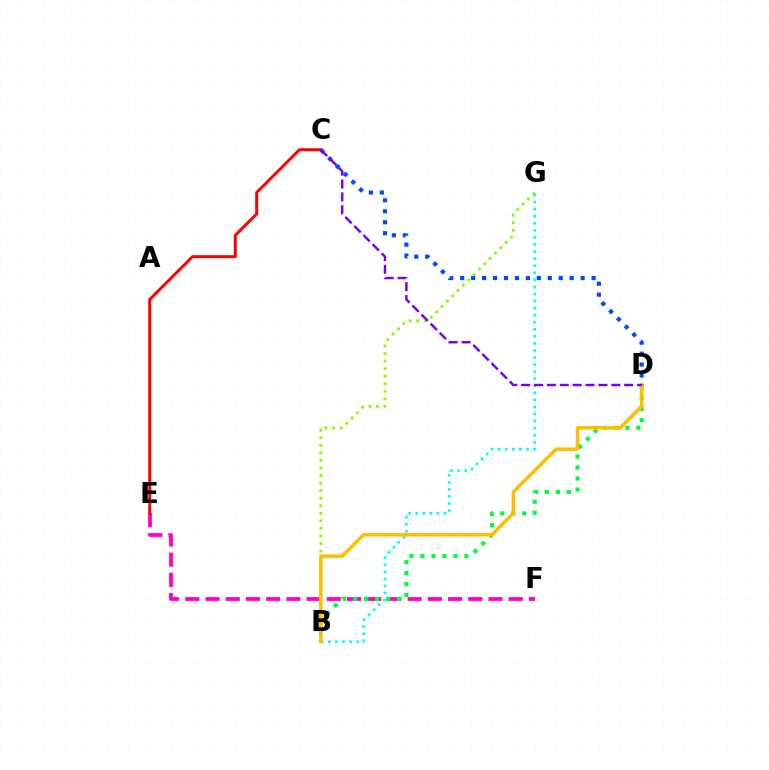{('B', 'G'): [{'color': '#84ff00', 'line_style': 'dotted', 'thickness': 2.05}, {'color': '#00fff6', 'line_style': 'dotted', 'thickness': 1.92}], ('E', 'F'): [{'color': '#ff00cf', 'line_style': 'dashed', 'thickness': 2.75}], ('B', 'D'): [{'color': '#00ff39', 'line_style': 'dotted', 'thickness': 2.99}, {'color': '#ffbd00', 'line_style': 'solid', 'thickness': 2.53}], ('C', 'E'): [{'color': '#ff0000', 'line_style': 'solid', 'thickness': 2.15}], ('C', 'D'): [{'color': '#004bff', 'line_style': 'dotted', 'thickness': 2.98}, {'color': '#7200ff', 'line_style': 'dashed', 'thickness': 1.75}]}